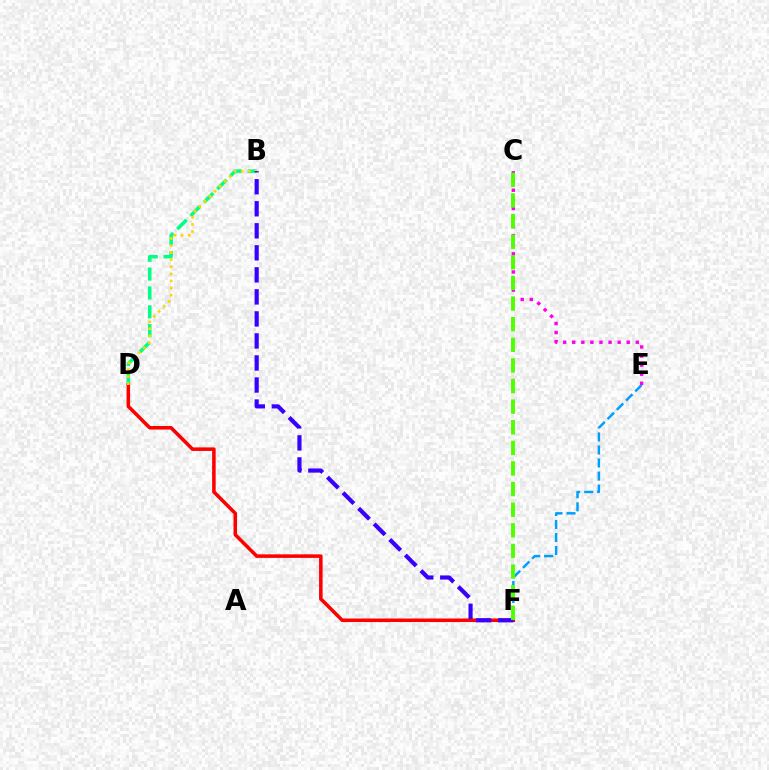{('B', 'D'): [{'color': '#00ff86', 'line_style': 'dashed', 'thickness': 2.56}, {'color': '#ffd500', 'line_style': 'dotted', 'thickness': 1.92}], ('D', 'F'): [{'color': '#ff0000', 'line_style': 'solid', 'thickness': 2.55}], ('E', 'F'): [{'color': '#009eff', 'line_style': 'dashed', 'thickness': 1.77}], ('C', 'E'): [{'color': '#ff00ed', 'line_style': 'dotted', 'thickness': 2.47}], ('B', 'F'): [{'color': '#3700ff', 'line_style': 'dashed', 'thickness': 2.99}], ('C', 'F'): [{'color': '#4fff00', 'line_style': 'dashed', 'thickness': 2.8}]}